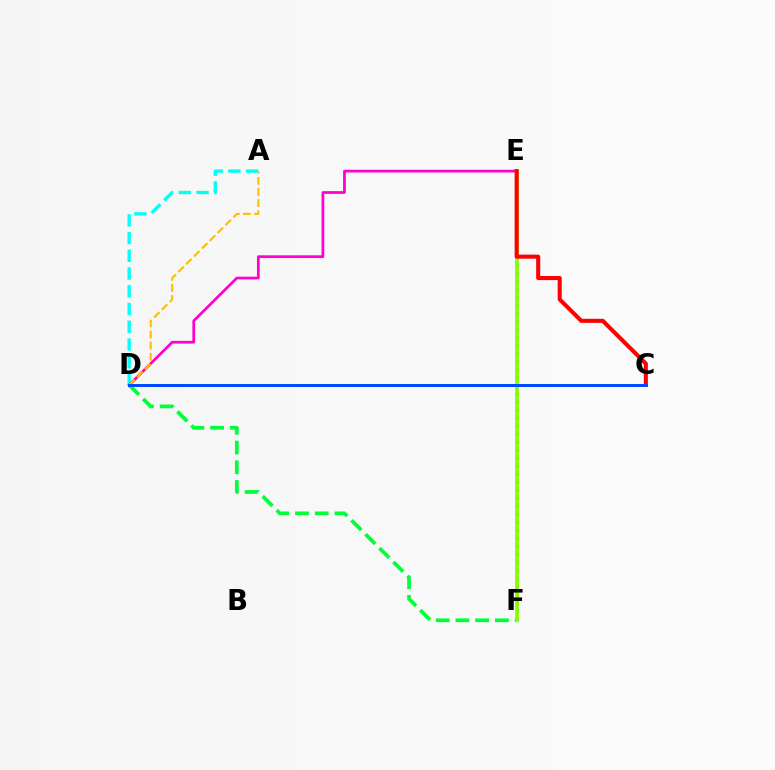{('D', 'F'): [{'color': '#00ff39', 'line_style': 'dashed', 'thickness': 2.68}], ('A', 'D'): [{'color': '#00fff6', 'line_style': 'dashed', 'thickness': 2.41}, {'color': '#ffbd00', 'line_style': 'dashed', 'thickness': 1.51}], ('D', 'E'): [{'color': '#ff00cf', 'line_style': 'solid', 'thickness': 1.97}], ('E', 'F'): [{'color': '#7200ff', 'line_style': 'dotted', 'thickness': 2.18}, {'color': '#84ff00', 'line_style': 'solid', 'thickness': 2.73}], ('C', 'E'): [{'color': '#ff0000', 'line_style': 'solid', 'thickness': 2.93}], ('C', 'D'): [{'color': '#004bff', 'line_style': 'solid', 'thickness': 2.16}]}